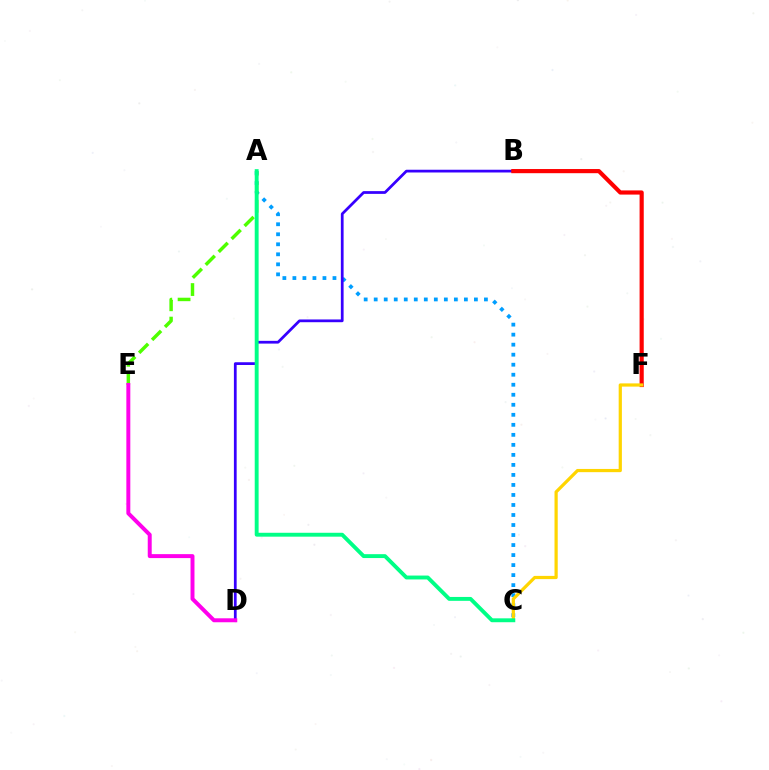{('A', 'C'): [{'color': '#009eff', 'line_style': 'dotted', 'thickness': 2.72}, {'color': '#00ff86', 'line_style': 'solid', 'thickness': 2.8}], ('B', 'D'): [{'color': '#3700ff', 'line_style': 'solid', 'thickness': 1.98}], ('B', 'F'): [{'color': '#ff0000', 'line_style': 'solid', 'thickness': 3.0}], ('C', 'F'): [{'color': '#ffd500', 'line_style': 'solid', 'thickness': 2.32}], ('A', 'E'): [{'color': '#4fff00', 'line_style': 'dashed', 'thickness': 2.49}], ('D', 'E'): [{'color': '#ff00ed', 'line_style': 'solid', 'thickness': 2.85}]}